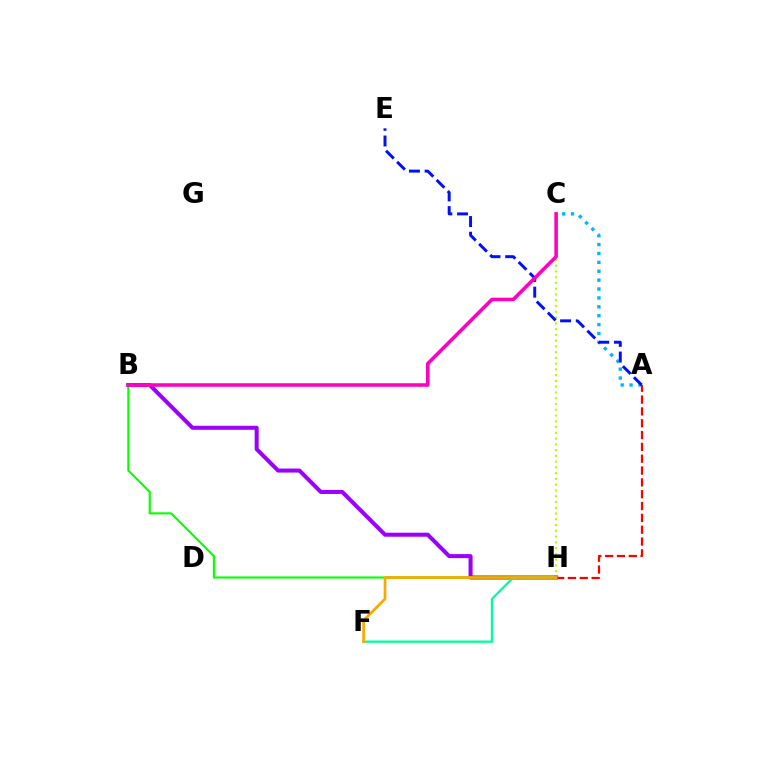{('C', 'H'): [{'color': '#b3ff00', 'line_style': 'dotted', 'thickness': 1.57}], ('A', 'C'): [{'color': '#00b5ff', 'line_style': 'dotted', 'thickness': 2.42}], ('B', 'H'): [{'color': '#9b00ff', 'line_style': 'solid', 'thickness': 2.9}, {'color': '#08ff00', 'line_style': 'solid', 'thickness': 1.53}], ('A', 'H'): [{'color': '#ff0000', 'line_style': 'dashed', 'thickness': 1.61}], ('A', 'E'): [{'color': '#0010ff', 'line_style': 'dashed', 'thickness': 2.13}], ('F', 'H'): [{'color': '#00ff9d', 'line_style': 'solid', 'thickness': 1.67}, {'color': '#ffa500', 'line_style': 'solid', 'thickness': 1.93}], ('B', 'C'): [{'color': '#ff00bd', 'line_style': 'solid', 'thickness': 2.56}]}